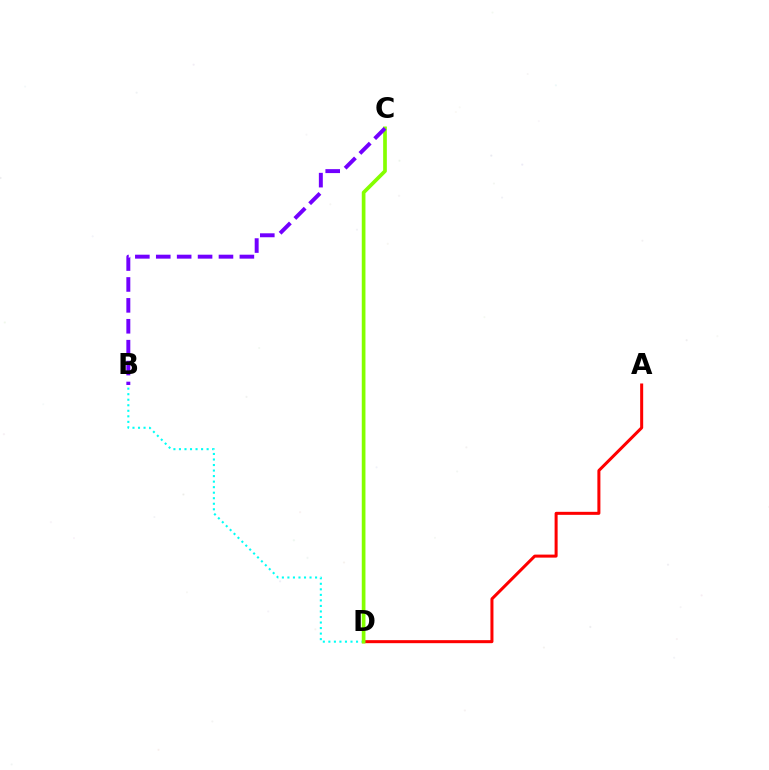{('B', 'D'): [{'color': '#00fff6', 'line_style': 'dotted', 'thickness': 1.5}], ('A', 'D'): [{'color': '#ff0000', 'line_style': 'solid', 'thickness': 2.18}], ('C', 'D'): [{'color': '#84ff00', 'line_style': 'solid', 'thickness': 2.66}], ('B', 'C'): [{'color': '#7200ff', 'line_style': 'dashed', 'thickness': 2.84}]}